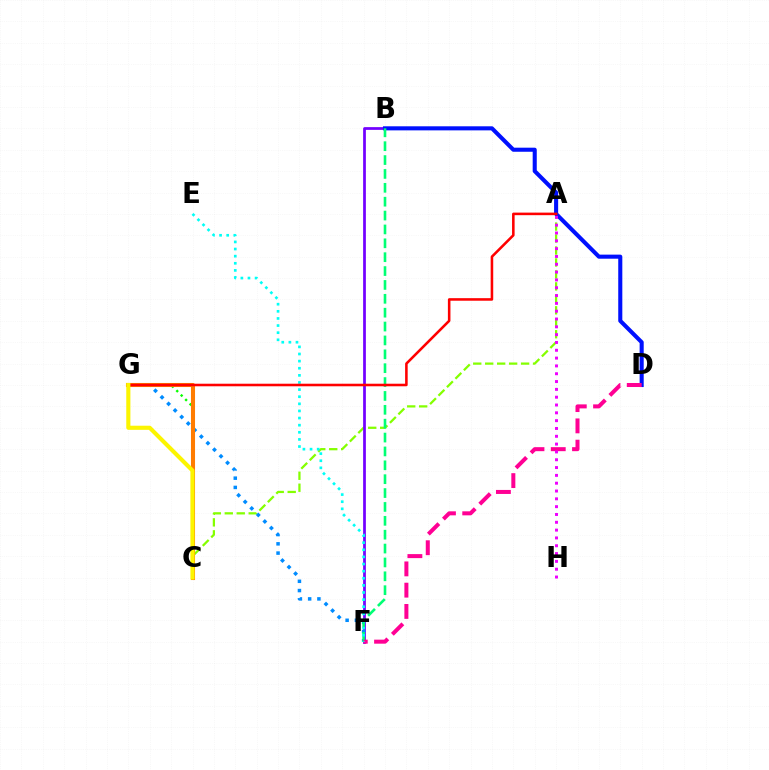{('A', 'C'): [{'color': '#84ff00', 'line_style': 'dashed', 'thickness': 1.63}], ('B', 'F'): [{'color': '#7200ff', 'line_style': 'solid', 'thickness': 1.97}, {'color': '#00ff74', 'line_style': 'dashed', 'thickness': 1.88}], ('B', 'D'): [{'color': '#0010ff', 'line_style': 'solid', 'thickness': 2.93}], ('F', 'G'): [{'color': '#008cff', 'line_style': 'dotted', 'thickness': 2.52}], ('C', 'G'): [{'color': '#08ff00', 'line_style': 'dotted', 'thickness': 1.7}, {'color': '#ff7c00', 'line_style': 'solid', 'thickness': 2.93}, {'color': '#fcf500', 'line_style': 'solid', 'thickness': 2.97}], ('D', 'F'): [{'color': '#ff0094', 'line_style': 'dashed', 'thickness': 2.89}], ('A', 'H'): [{'color': '#ee00ff', 'line_style': 'dotted', 'thickness': 2.12}], ('E', 'F'): [{'color': '#00fff6', 'line_style': 'dotted', 'thickness': 1.93}], ('A', 'G'): [{'color': '#ff0000', 'line_style': 'solid', 'thickness': 1.84}]}